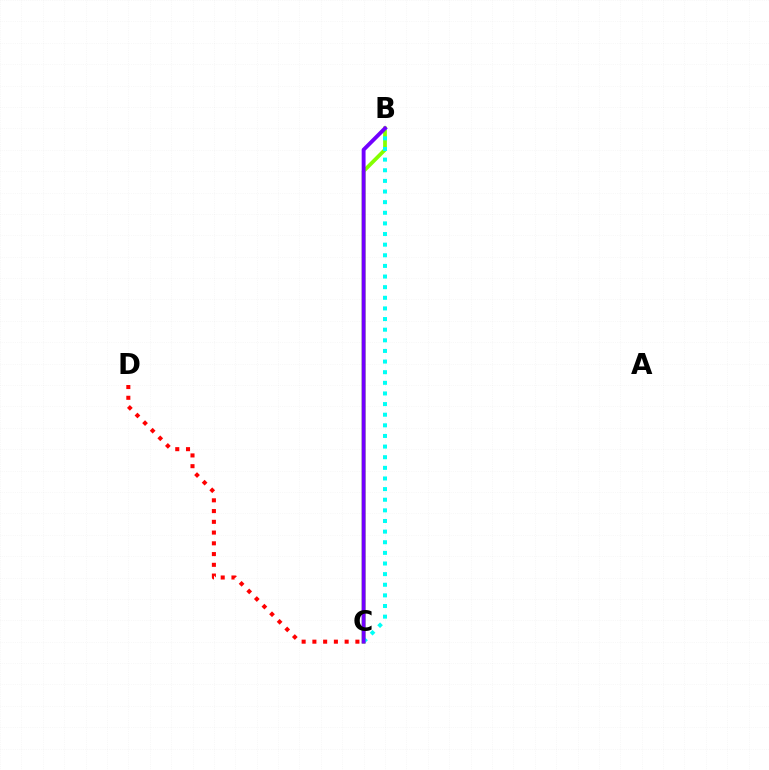{('B', 'C'): [{'color': '#84ff00', 'line_style': 'solid', 'thickness': 2.7}, {'color': '#00fff6', 'line_style': 'dotted', 'thickness': 2.89}, {'color': '#7200ff', 'line_style': 'solid', 'thickness': 2.79}], ('C', 'D'): [{'color': '#ff0000', 'line_style': 'dotted', 'thickness': 2.92}]}